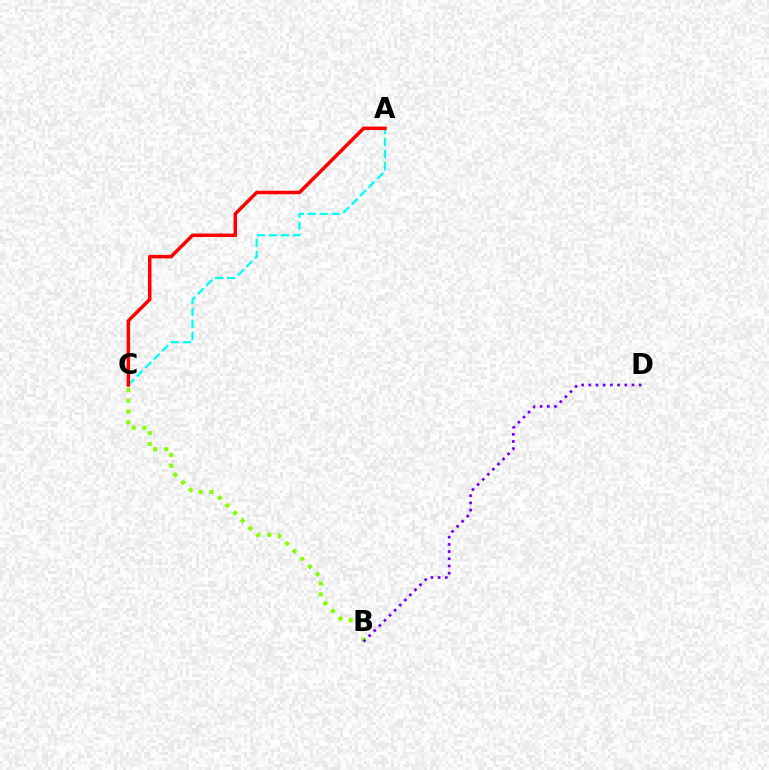{('B', 'C'): [{'color': '#84ff00', 'line_style': 'dotted', 'thickness': 2.93}], ('A', 'C'): [{'color': '#00fff6', 'line_style': 'dashed', 'thickness': 1.63}, {'color': '#ff0000', 'line_style': 'solid', 'thickness': 2.51}], ('B', 'D'): [{'color': '#7200ff', 'line_style': 'dotted', 'thickness': 1.95}]}